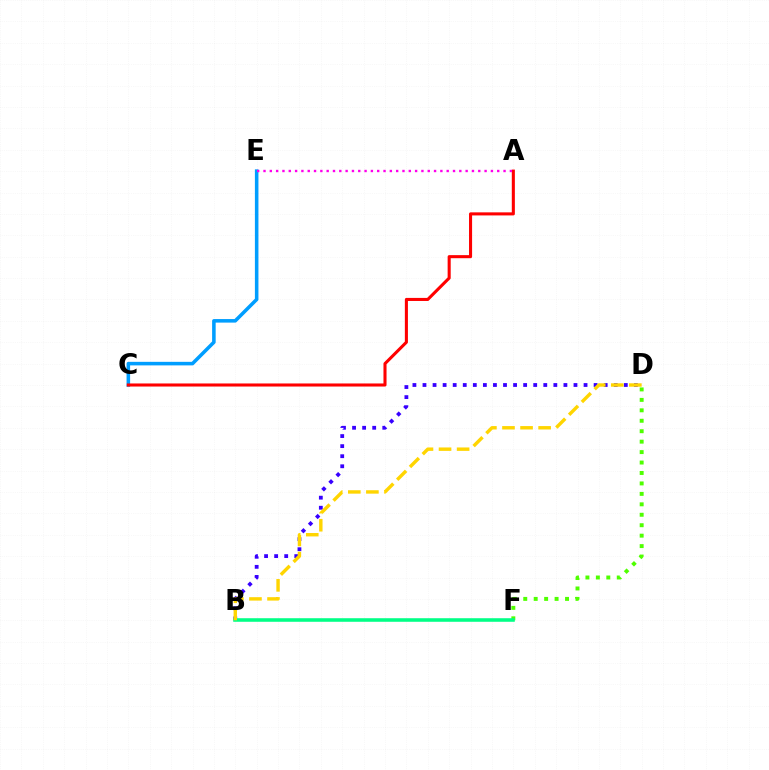{('B', 'D'): [{'color': '#3700ff', 'line_style': 'dotted', 'thickness': 2.74}, {'color': '#ffd500', 'line_style': 'dashed', 'thickness': 2.46}], ('C', 'E'): [{'color': '#009eff', 'line_style': 'solid', 'thickness': 2.55}], ('A', 'C'): [{'color': '#ff0000', 'line_style': 'solid', 'thickness': 2.21}], ('D', 'F'): [{'color': '#4fff00', 'line_style': 'dotted', 'thickness': 2.84}], ('B', 'F'): [{'color': '#00ff86', 'line_style': 'solid', 'thickness': 2.56}], ('A', 'E'): [{'color': '#ff00ed', 'line_style': 'dotted', 'thickness': 1.72}]}